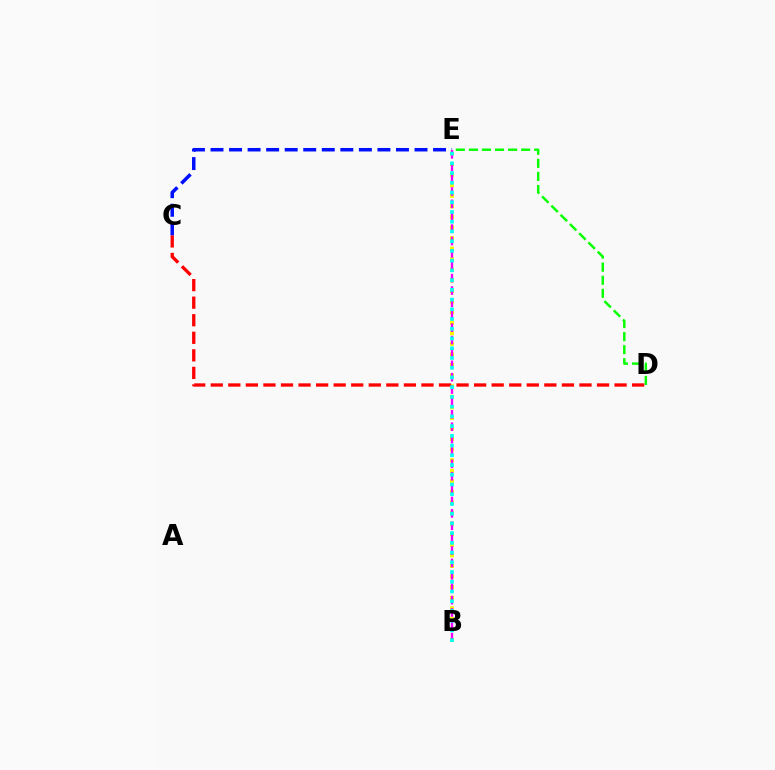{('D', 'E'): [{'color': '#08ff00', 'line_style': 'dashed', 'thickness': 1.78}], ('B', 'E'): [{'color': '#fcf500', 'line_style': 'dotted', 'thickness': 2.87}, {'color': '#ee00ff', 'line_style': 'dashed', 'thickness': 1.68}, {'color': '#00fff6', 'line_style': 'dotted', 'thickness': 2.64}], ('C', 'D'): [{'color': '#ff0000', 'line_style': 'dashed', 'thickness': 2.39}], ('C', 'E'): [{'color': '#0010ff', 'line_style': 'dashed', 'thickness': 2.52}]}